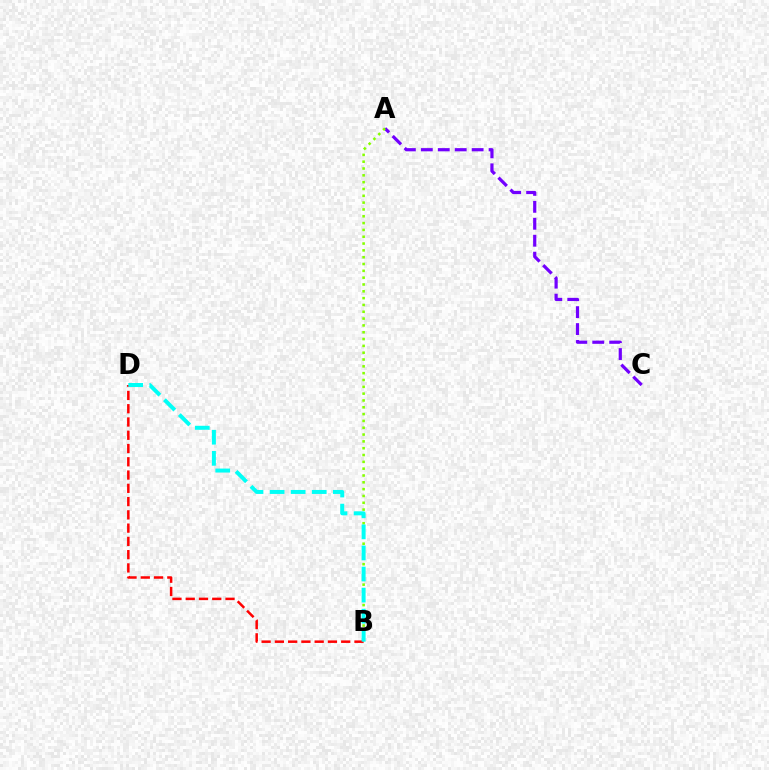{('A', 'C'): [{'color': '#7200ff', 'line_style': 'dashed', 'thickness': 2.3}], ('B', 'D'): [{'color': '#ff0000', 'line_style': 'dashed', 'thickness': 1.8}, {'color': '#00fff6', 'line_style': 'dashed', 'thickness': 2.86}], ('A', 'B'): [{'color': '#84ff00', 'line_style': 'dotted', 'thickness': 1.85}]}